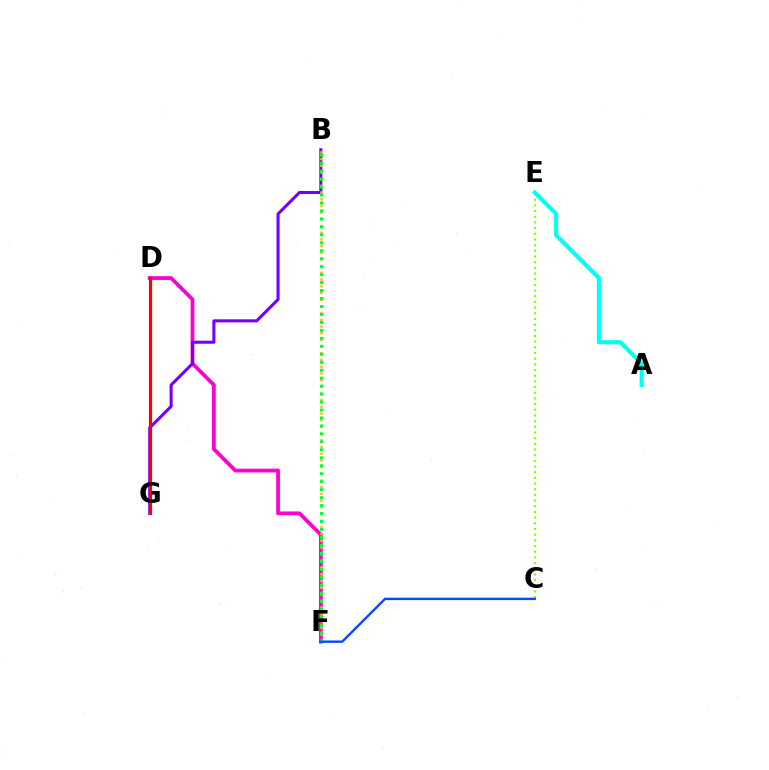{('D', 'F'): [{'color': '#ff00cf', 'line_style': 'solid', 'thickness': 2.71}], ('B', 'G'): [{'color': '#7200ff', 'line_style': 'solid', 'thickness': 2.19}], ('D', 'G'): [{'color': '#ff0000', 'line_style': 'solid', 'thickness': 2.3}], ('C', 'E'): [{'color': '#84ff00', 'line_style': 'dotted', 'thickness': 1.54}], ('A', 'E'): [{'color': '#00fff6', 'line_style': 'solid', 'thickness': 2.95}], ('B', 'F'): [{'color': '#ffbd00', 'line_style': 'dotted', 'thickness': 1.82}, {'color': '#00ff39', 'line_style': 'dotted', 'thickness': 2.16}], ('C', 'F'): [{'color': '#004bff', 'line_style': 'solid', 'thickness': 1.72}]}